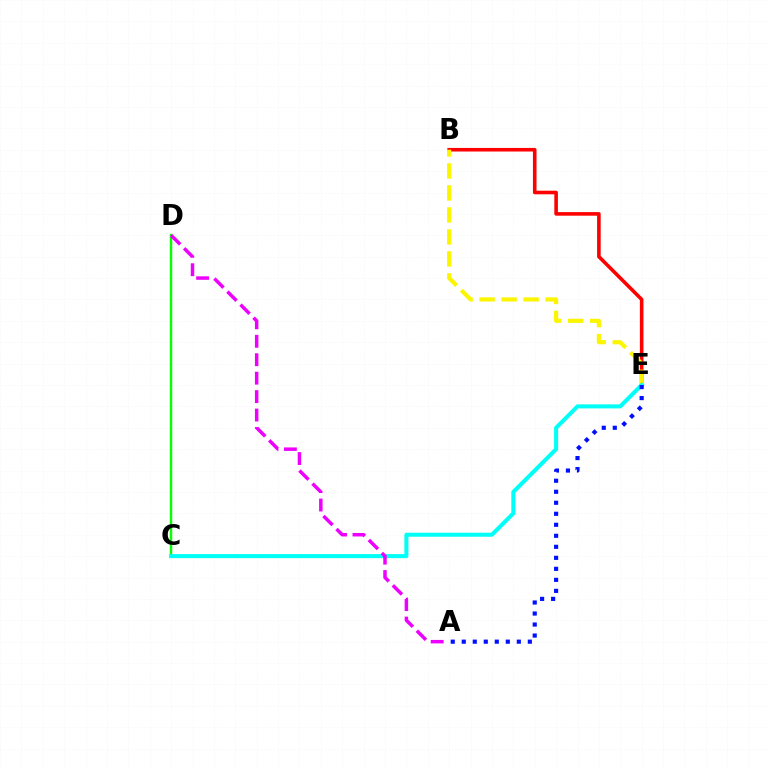{('B', 'E'): [{'color': '#ff0000', 'line_style': 'solid', 'thickness': 2.58}, {'color': '#fcf500', 'line_style': 'dashed', 'thickness': 2.99}], ('C', 'D'): [{'color': '#08ff00', 'line_style': 'solid', 'thickness': 1.78}], ('C', 'E'): [{'color': '#00fff6', 'line_style': 'solid', 'thickness': 2.91}], ('A', 'D'): [{'color': '#ee00ff', 'line_style': 'dashed', 'thickness': 2.51}], ('A', 'E'): [{'color': '#0010ff', 'line_style': 'dotted', 'thickness': 2.99}]}